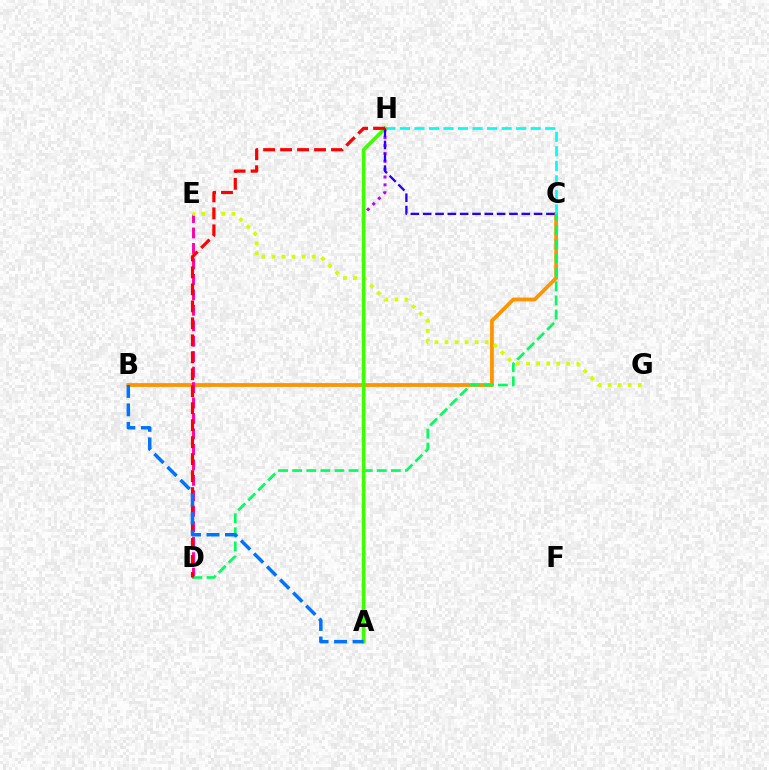{('A', 'H'): [{'color': '#b900ff', 'line_style': 'dotted', 'thickness': 2.14}, {'color': '#3dff00', 'line_style': 'solid', 'thickness': 2.61}], ('B', 'C'): [{'color': '#ff9400', 'line_style': 'solid', 'thickness': 2.72}], ('D', 'E'): [{'color': '#ff00ac', 'line_style': 'dashed', 'thickness': 2.1}], ('C', 'H'): [{'color': '#00fff6', 'line_style': 'dashed', 'thickness': 1.97}, {'color': '#2500ff', 'line_style': 'dashed', 'thickness': 1.67}], ('E', 'G'): [{'color': '#d1ff00', 'line_style': 'dotted', 'thickness': 2.73}], ('C', 'D'): [{'color': '#00ff5c', 'line_style': 'dashed', 'thickness': 1.91}], ('D', 'H'): [{'color': '#ff0000', 'line_style': 'dashed', 'thickness': 2.31}], ('A', 'B'): [{'color': '#0074ff', 'line_style': 'dashed', 'thickness': 2.51}]}